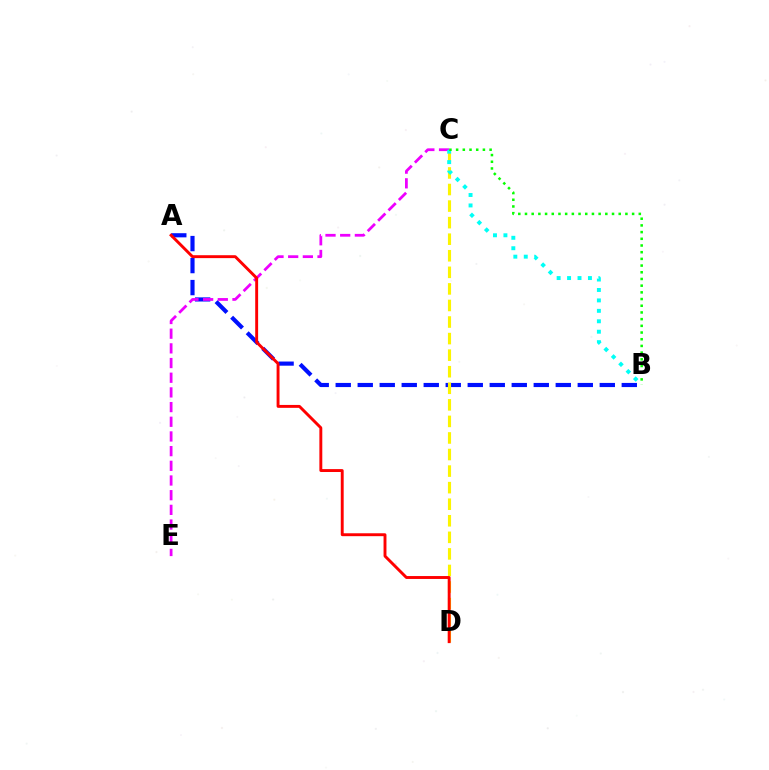{('A', 'B'): [{'color': '#0010ff', 'line_style': 'dashed', 'thickness': 2.99}], ('C', 'E'): [{'color': '#ee00ff', 'line_style': 'dashed', 'thickness': 1.99}], ('C', 'D'): [{'color': '#fcf500', 'line_style': 'dashed', 'thickness': 2.25}], ('A', 'D'): [{'color': '#ff0000', 'line_style': 'solid', 'thickness': 2.09}], ('B', 'C'): [{'color': '#00fff6', 'line_style': 'dotted', 'thickness': 2.83}, {'color': '#08ff00', 'line_style': 'dotted', 'thickness': 1.82}]}